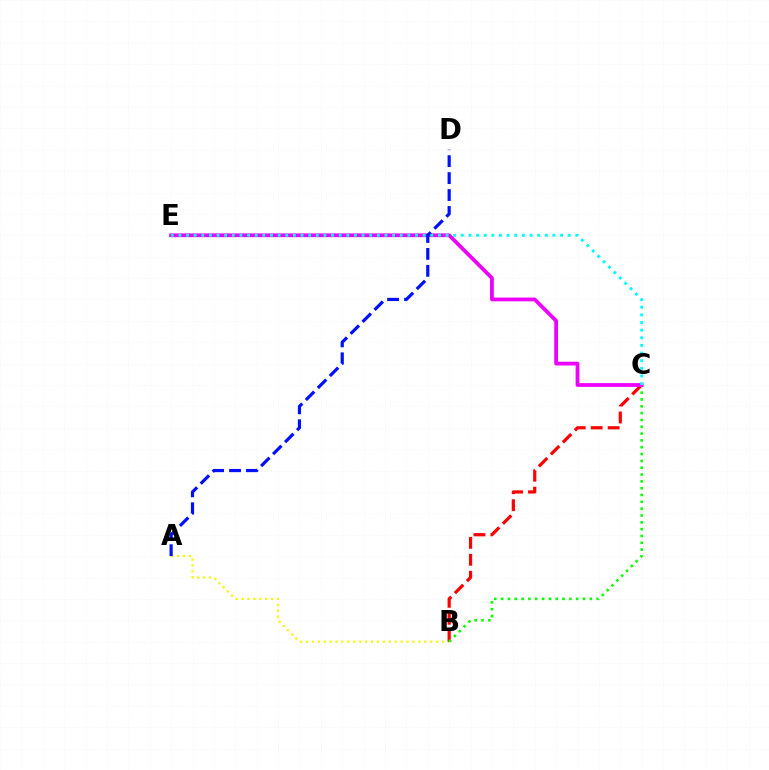{('A', 'B'): [{'color': '#fcf500', 'line_style': 'dotted', 'thickness': 1.61}], ('B', 'C'): [{'color': '#ff0000', 'line_style': 'dashed', 'thickness': 2.3}, {'color': '#08ff00', 'line_style': 'dotted', 'thickness': 1.85}], ('C', 'E'): [{'color': '#ee00ff', 'line_style': 'solid', 'thickness': 2.71}, {'color': '#00fff6', 'line_style': 'dotted', 'thickness': 2.07}], ('A', 'D'): [{'color': '#0010ff', 'line_style': 'dashed', 'thickness': 2.3}]}